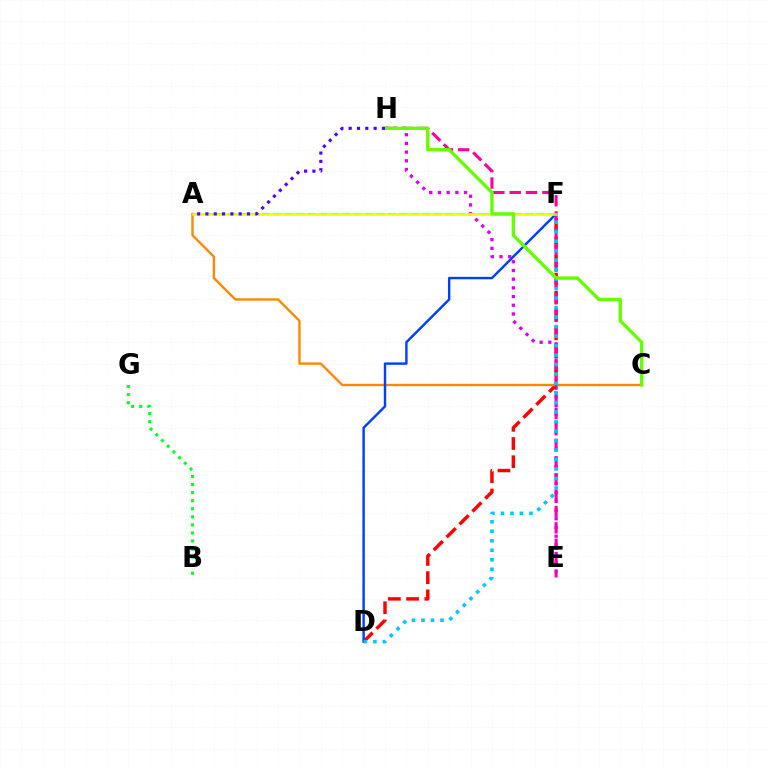{('B', 'G'): [{'color': '#00ff27', 'line_style': 'dotted', 'thickness': 2.19}], ('E', 'H'): [{'color': '#d600ff', 'line_style': 'dotted', 'thickness': 2.37}, {'color': '#ff00a0', 'line_style': 'dashed', 'thickness': 2.22}], ('D', 'F'): [{'color': '#ff0000', 'line_style': 'dashed', 'thickness': 2.47}, {'color': '#003fff', 'line_style': 'solid', 'thickness': 1.74}, {'color': '#00c7ff', 'line_style': 'dotted', 'thickness': 2.58}], ('A', 'F'): [{'color': '#00ffaf', 'line_style': 'dashed', 'thickness': 1.55}, {'color': '#eeff00', 'line_style': 'solid', 'thickness': 1.8}], ('A', 'C'): [{'color': '#ff8800', 'line_style': 'solid', 'thickness': 1.71}], ('C', 'H'): [{'color': '#66ff00', 'line_style': 'solid', 'thickness': 2.43}], ('A', 'H'): [{'color': '#4f00ff', 'line_style': 'dotted', 'thickness': 2.26}]}